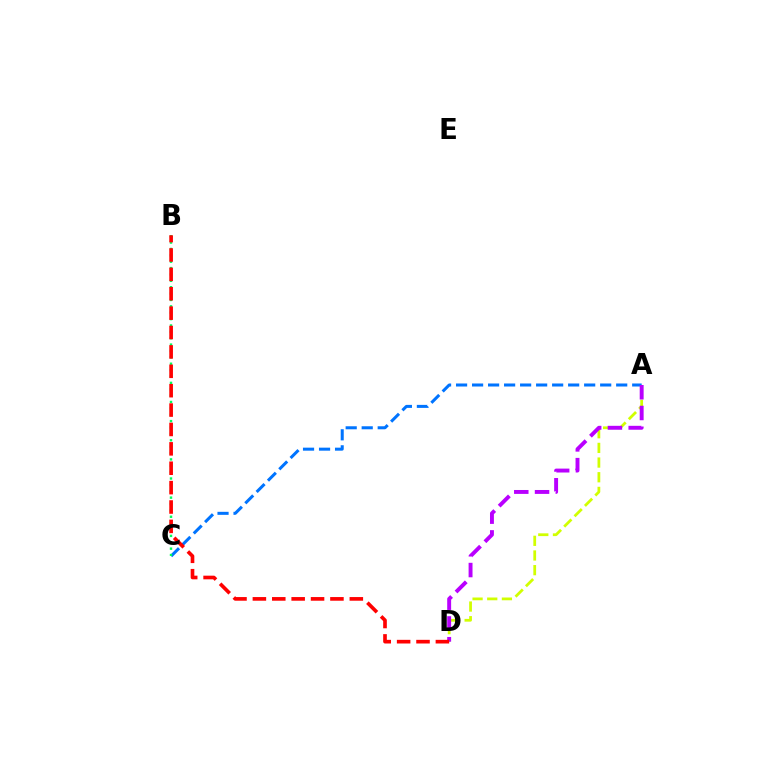{('A', 'D'): [{'color': '#d1ff00', 'line_style': 'dashed', 'thickness': 1.99}, {'color': '#b900ff', 'line_style': 'dashed', 'thickness': 2.82}], ('A', 'C'): [{'color': '#0074ff', 'line_style': 'dashed', 'thickness': 2.18}], ('B', 'C'): [{'color': '#00ff5c', 'line_style': 'dotted', 'thickness': 1.73}], ('B', 'D'): [{'color': '#ff0000', 'line_style': 'dashed', 'thickness': 2.63}]}